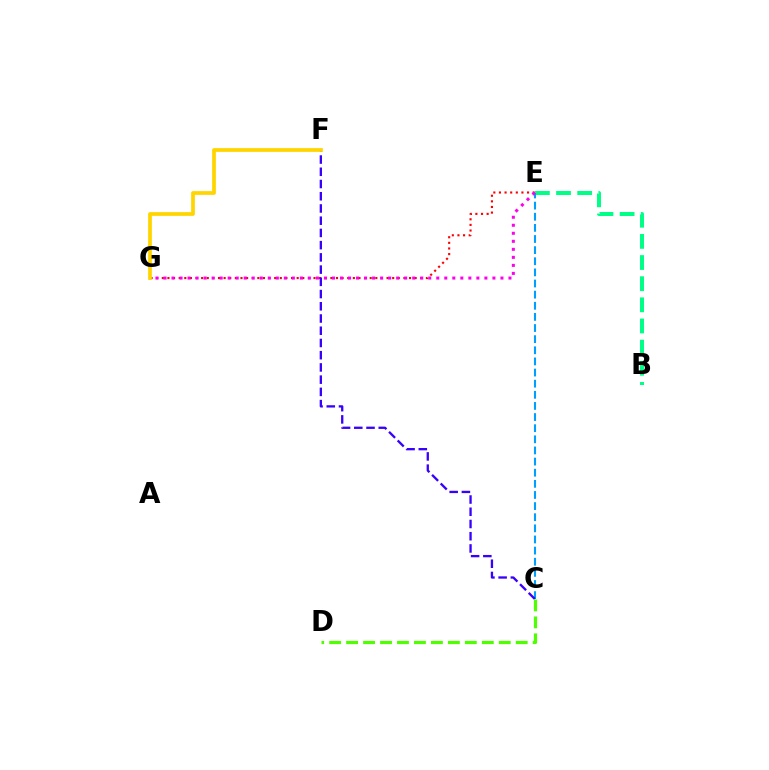{('B', 'E'): [{'color': '#00ff86', 'line_style': 'dashed', 'thickness': 2.87}], ('C', 'E'): [{'color': '#009eff', 'line_style': 'dashed', 'thickness': 1.51}], ('E', 'G'): [{'color': '#ff0000', 'line_style': 'dotted', 'thickness': 1.53}, {'color': '#ff00ed', 'line_style': 'dotted', 'thickness': 2.18}], ('C', 'D'): [{'color': '#4fff00', 'line_style': 'dashed', 'thickness': 2.3}], ('C', 'F'): [{'color': '#3700ff', 'line_style': 'dashed', 'thickness': 1.66}], ('F', 'G'): [{'color': '#ffd500', 'line_style': 'solid', 'thickness': 2.71}]}